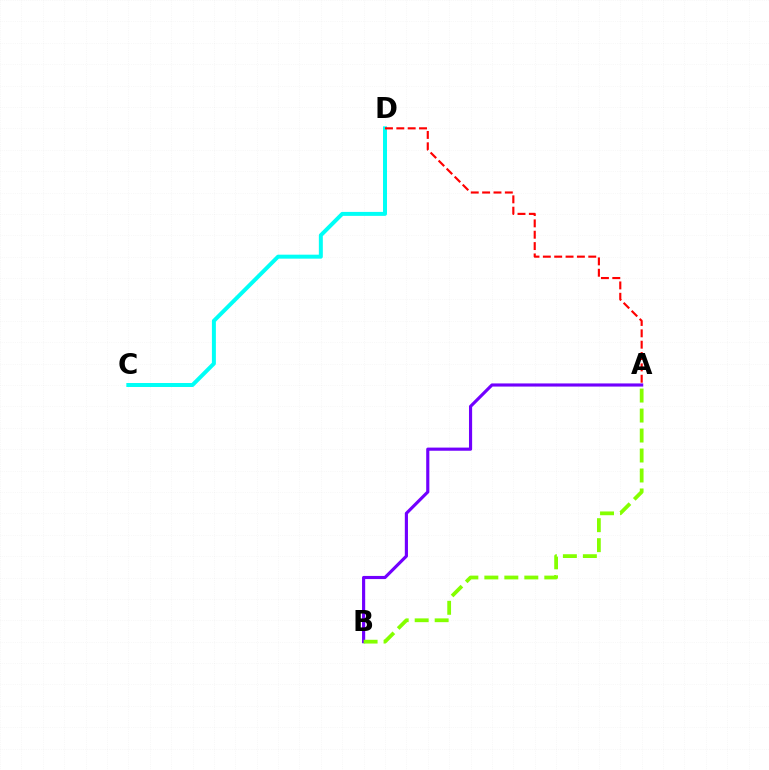{('A', 'B'): [{'color': '#7200ff', 'line_style': 'solid', 'thickness': 2.26}, {'color': '#84ff00', 'line_style': 'dashed', 'thickness': 2.71}], ('C', 'D'): [{'color': '#00fff6', 'line_style': 'solid', 'thickness': 2.86}], ('A', 'D'): [{'color': '#ff0000', 'line_style': 'dashed', 'thickness': 1.54}]}